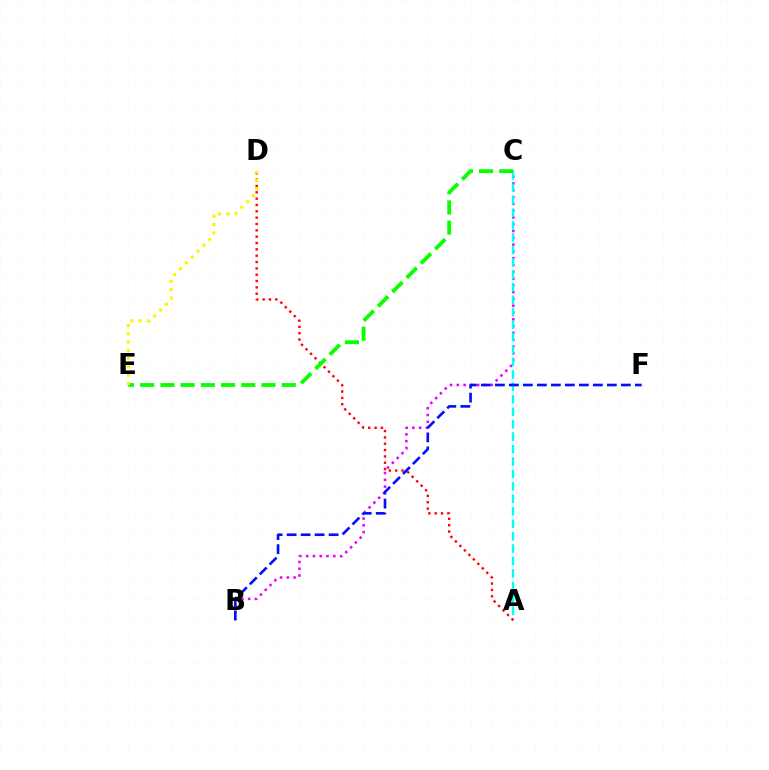{('B', 'C'): [{'color': '#ee00ff', 'line_style': 'dotted', 'thickness': 1.85}], ('A', 'C'): [{'color': '#00fff6', 'line_style': 'dashed', 'thickness': 1.69}], ('A', 'D'): [{'color': '#ff0000', 'line_style': 'dotted', 'thickness': 1.72}], ('C', 'E'): [{'color': '#08ff00', 'line_style': 'dashed', 'thickness': 2.75}], ('B', 'F'): [{'color': '#0010ff', 'line_style': 'dashed', 'thickness': 1.9}], ('D', 'E'): [{'color': '#fcf500', 'line_style': 'dotted', 'thickness': 2.25}]}